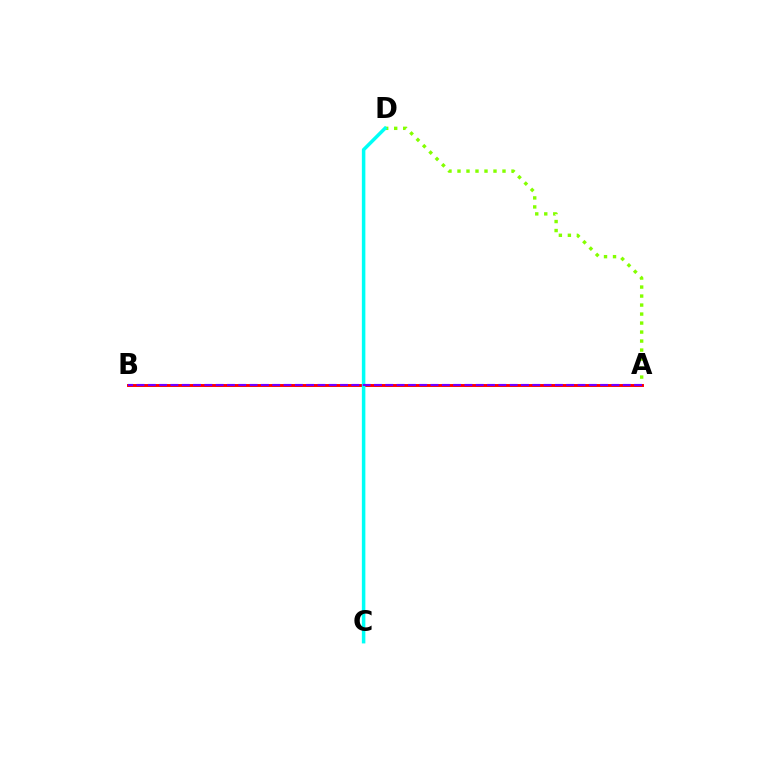{('A', 'D'): [{'color': '#84ff00', 'line_style': 'dotted', 'thickness': 2.45}], ('A', 'B'): [{'color': '#ff0000', 'line_style': 'solid', 'thickness': 2.1}, {'color': '#7200ff', 'line_style': 'dashed', 'thickness': 1.54}], ('C', 'D'): [{'color': '#00fff6', 'line_style': 'solid', 'thickness': 2.52}]}